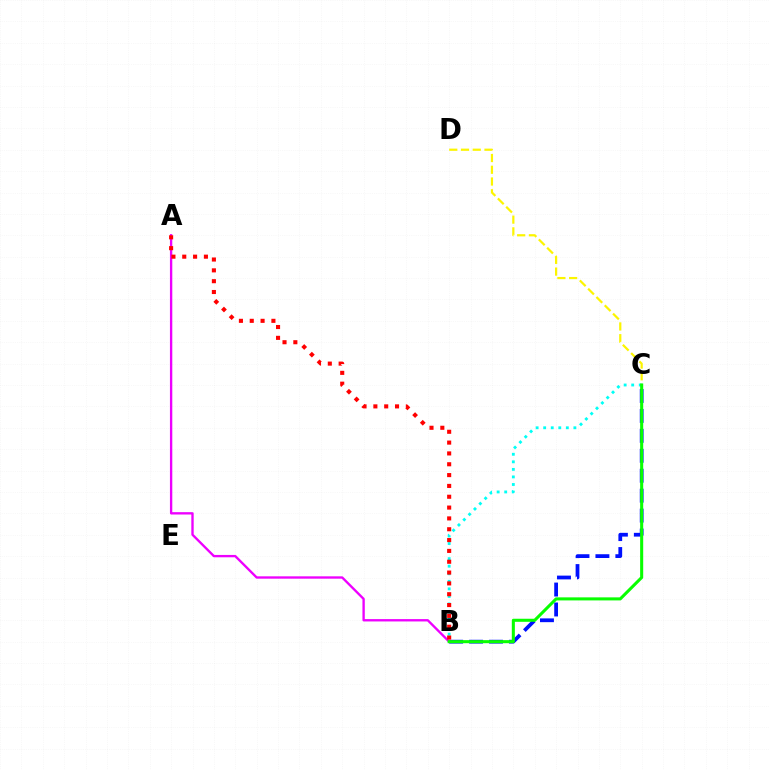{('B', 'C'): [{'color': '#00fff6', 'line_style': 'dotted', 'thickness': 2.05}, {'color': '#0010ff', 'line_style': 'dashed', 'thickness': 2.71}, {'color': '#08ff00', 'line_style': 'solid', 'thickness': 2.2}], ('C', 'D'): [{'color': '#fcf500', 'line_style': 'dashed', 'thickness': 1.6}], ('A', 'B'): [{'color': '#ee00ff', 'line_style': 'solid', 'thickness': 1.69}, {'color': '#ff0000', 'line_style': 'dotted', 'thickness': 2.94}]}